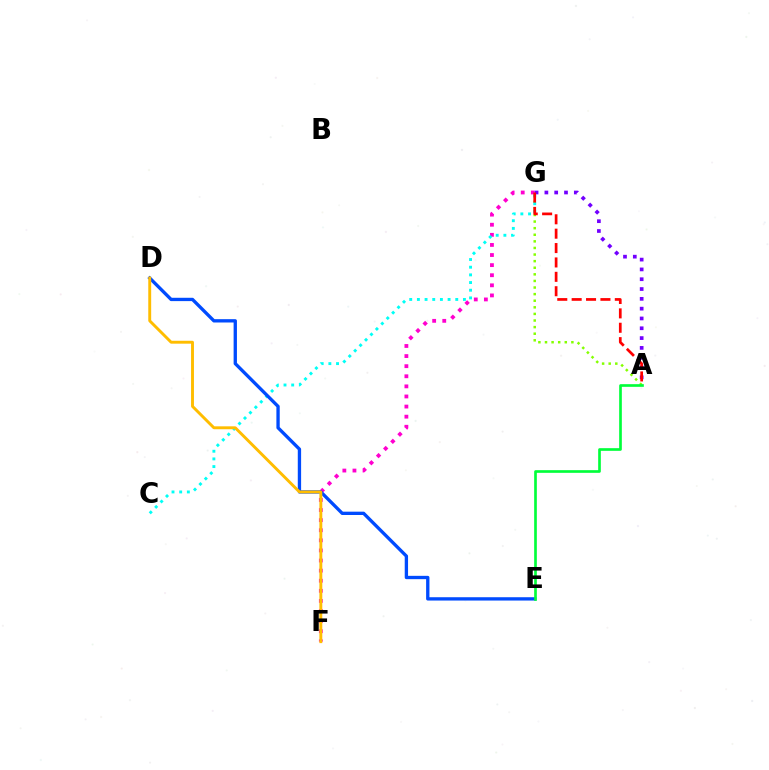{('F', 'G'): [{'color': '#ff00cf', 'line_style': 'dotted', 'thickness': 2.74}], ('A', 'G'): [{'color': '#84ff00', 'line_style': 'dotted', 'thickness': 1.79}, {'color': '#7200ff', 'line_style': 'dotted', 'thickness': 2.67}, {'color': '#ff0000', 'line_style': 'dashed', 'thickness': 1.95}], ('C', 'G'): [{'color': '#00fff6', 'line_style': 'dotted', 'thickness': 2.08}], ('D', 'E'): [{'color': '#004bff', 'line_style': 'solid', 'thickness': 2.4}], ('D', 'F'): [{'color': '#ffbd00', 'line_style': 'solid', 'thickness': 2.09}], ('A', 'E'): [{'color': '#00ff39', 'line_style': 'solid', 'thickness': 1.92}]}